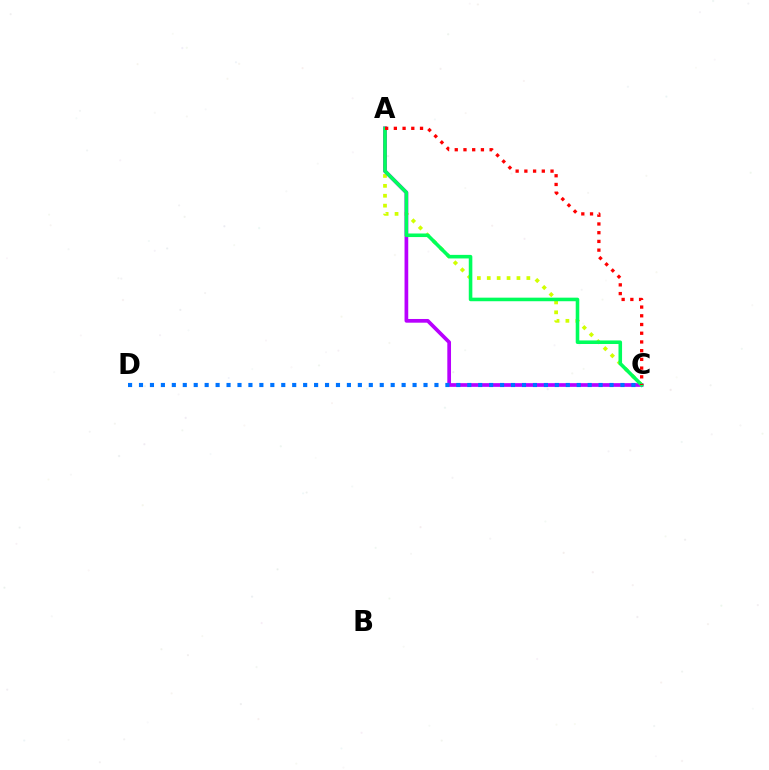{('A', 'C'): [{'color': '#d1ff00', 'line_style': 'dotted', 'thickness': 2.69}, {'color': '#b900ff', 'line_style': 'solid', 'thickness': 2.67}, {'color': '#00ff5c', 'line_style': 'solid', 'thickness': 2.57}, {'color': '#ff0000', 'line_style': 'dotted', 'thickness': 2.37}], ('C', 'D'): [{'color': '#0074ff', 'line_style': 'dotted', 'thickness': 2.97}]}